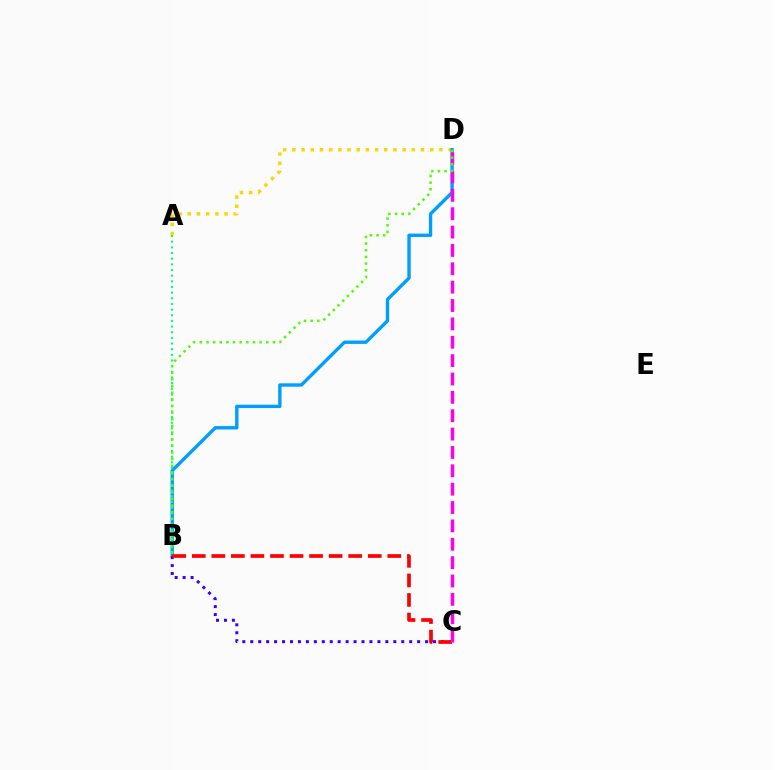{('A', 'D'): [{'color': '#ffd500', 'line_style': 'dotted', 'thickness': 2.5}], ('B', 'D'): [{'color': '#009eff', 'line_style': 'solid', 'thickness': 2.43}, {'color': '#4fff00', 'line_style': 'dotted', 'thickness': 1.81}], ('B', 'C'): [{'color': '#3700ff', 'line_style': 'dotted', 'thickness': 2.16}, {'color': '#ff0000', 'line_style': 'dashed', 'thickness': 2.66}], ('A', 'B'): [{'color': '#00ff86', 'line_style': 'dotted', 'thickness': 1.54}], ('C', 'D'): [{'color': '#ff00ed', 'line_style': 'dashed', 'thickness': 2.49}]}